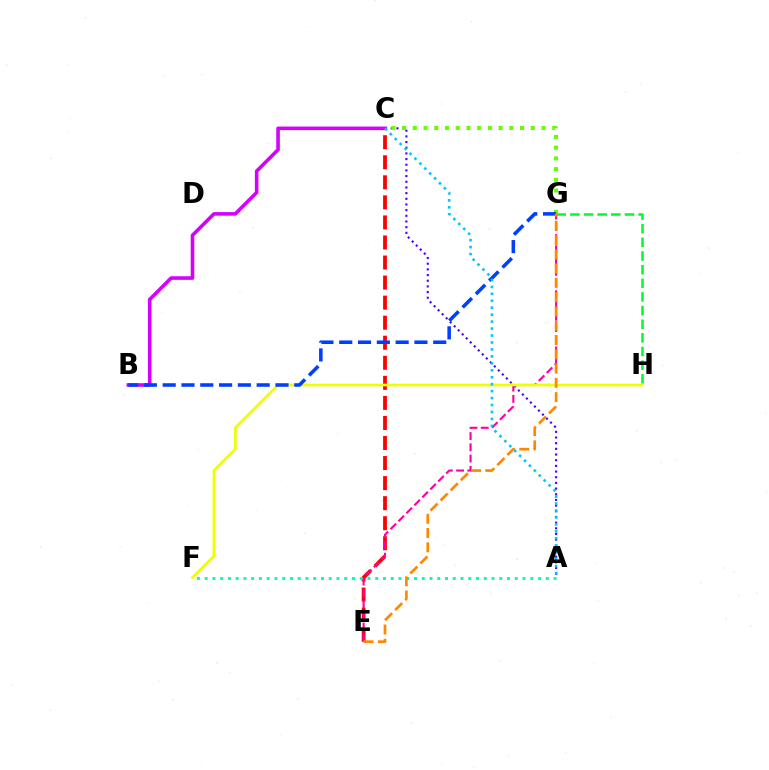{('C', 'E'): [{'color': '#ff0000', 'line_style': 'dashed', 'thickness': 2.72}], ('A', 'C'): [{'color': '#4f00ff', 'line_style': 'dotted', 'thickness': 1.54}, {'color': '#00c7ff', 'line_style': 'dotted', 'thickness': 1.89}], ('G', 'H'): [{'color': '#00ff27', 'line_style': 'dashed', 'thickness': 1.85}], ('E', 'G'): [{'color': '#ff00a0', 'line_style': 'dashed', 'thickness': 1.53}, {'color': '#ff8800', 'line_style': 'dashed', 'thickness': 1.94}], ('A', 'F'): [{'color': '#00ffaf', 'line_style': 'dotted', 'thickness': 2.11}], ('C', 'G'): [{'color': '#66ff00', 'line_style': 'dotted', 'thickness': 2.91}], ('B', 'C'): [{'color': '#d600ff', 'line_style': 'solid', 'thickness': 2.59}], ('F', 'H'): [{'color': '#eeff00', 'line_style': 'solid', 'thickness': 1.94}], ('B', 'G'): [{'color': '#003fff', 'line_style': 'dashed', 'thickness': 2.55}]}